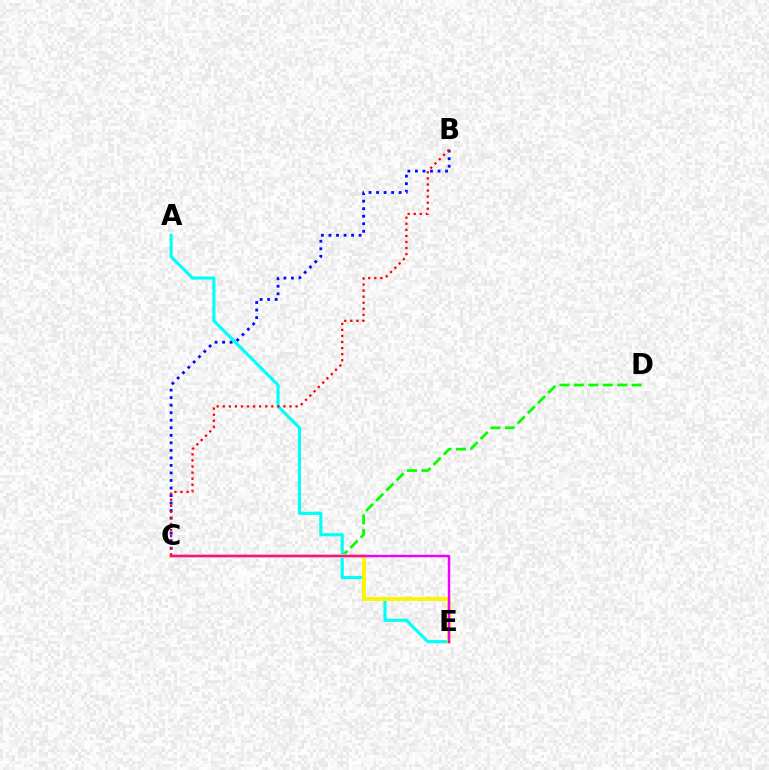{('B', 'C'): [{'color': '#0010ff', 'line_style': 'dotted', 'thickness': 2.05}, {'color': '#ff0000', 'line_style': 'dotted', 'thickness': 1.65}], ('A', 'E'): [{'color': '#00fff6', 'line_style': 'solid', 'thickness': 2.25}], ('C', 'D'): [{'color': '#08ff00', 'line_style': 'dashed', 'thickness': 1.96}], ('C', 'E'): [{'color': '#fcf500', 'line_style': 'solid', 'thickness': 2.81}, {'color': '#ee00ff', 'line_style': 'solid', 'thickness': 1.75}]}